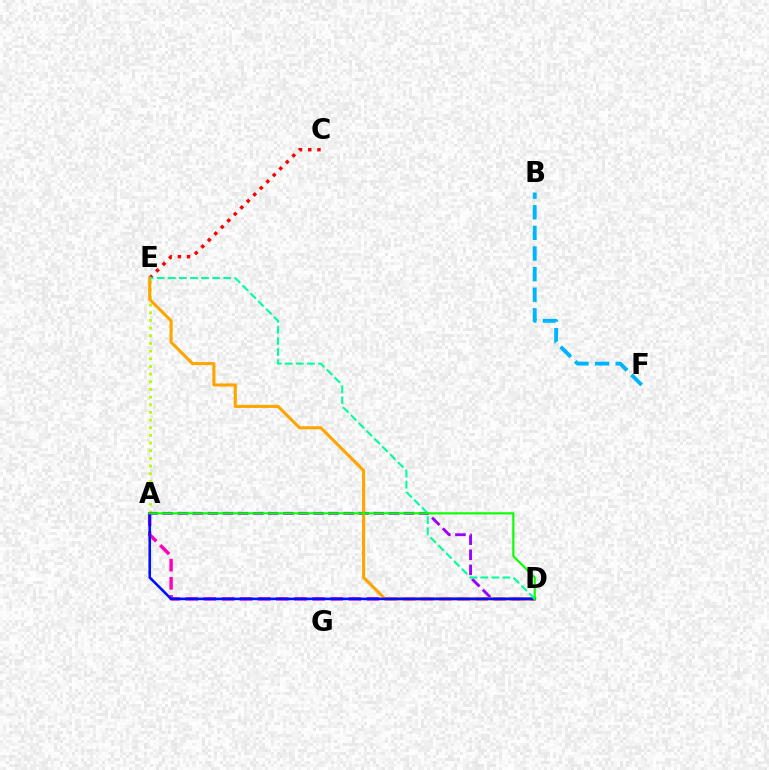{('C', 'E'): [{'color': '#ff0000', 'line_style': 'dotted', 'thickness': 2.5}], ('A', 'D'): [{'color': '#ff00bd', 'line_style': 'dashed', 'thickness': 2.46}, {'color': '#9b00ff', 'line_style': 'dashed', 'thickness': 2.05}, {'color': '#0010ff', 'line_style': 'solid', 'thickness': 1.88}, {'color': '#08ff00', 'line_style': 'solid', 'thickness': 1.53}], ('A', 'E'): [{'color': '#b3ff00', 'line_style': 'dotted', 'thickness': 2.08}], ('D', 'E'): [{'color': '#ffa500', 'line_style': 'solid', 'thickness': 2.24}, {'color': '#00ff9d', 'line_style': 'dashed', 'thickness': 1.51}], ('B', 'F'): [{'color': '#00b5ff', 'line_style': 'dashed', 'thickness': 2.8}]}